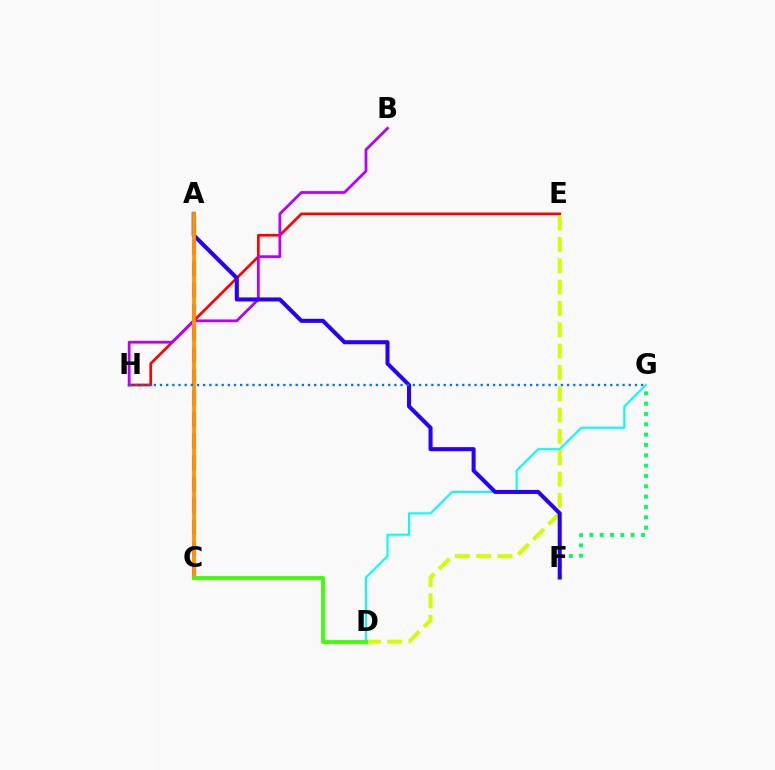{('E', 'H'): [{'color': '#ff0000', 'line_style': 'solid', 'thickness': 1.94}], ('D', 'E'): [{'color': '#d1ff00', 'line_style': 'dashed', 'thickness': 2.9}], ('F', 'G'): [{'color': '#00ff5c', 'line_style': 'dotted', 'thickness': 2.81}], ('B', 'H'): [{'color': '#b900ff', 'line_style': 'solid', 'thickness': 2.01}], ('A', 'C'): [{'color': '#ff00ac', 'line_style': 'dashed', 'thickness': 2.93}, {'color': '#ff9400', 'line_style': 'solid', 'thickness': 2.72}], ('D', 'G'): [{'color': '#00fff6', 'line_style': 'solid', 'thickness': 1.5}], ('A', 'F'): [{'color': '#2500ff', 'line_style': 'solid', 'thickness': 2.91}], ('C', 'D'): [{'color': '#3dff00', 'line_style': 'solid', 'thickness': 2.75}], ('G', 'H'): [{'color': '#0074ff', 'line_style': 'dotted', 'thickness': 1.68}]}